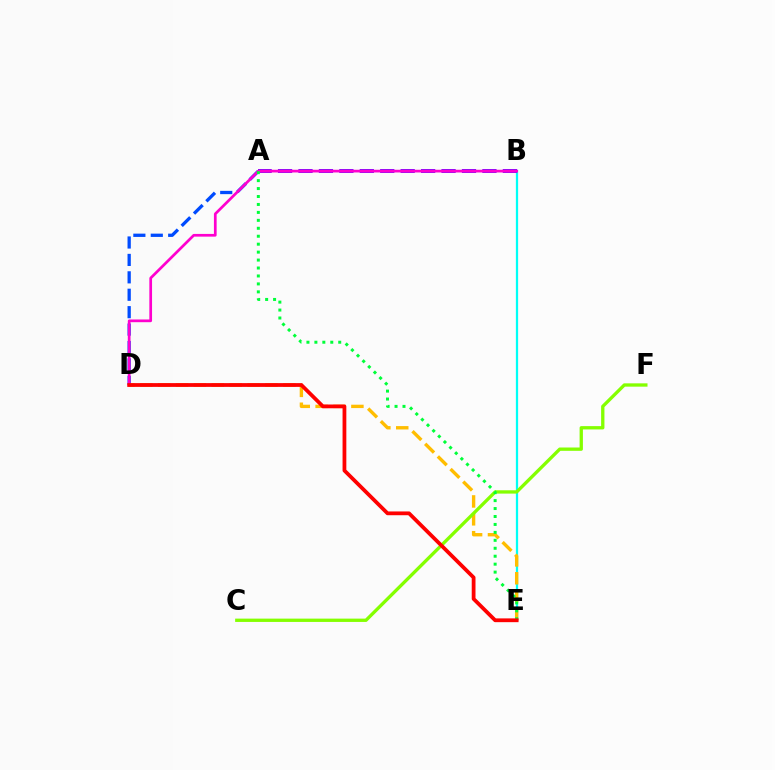{('B', 'E'): [{'color': '#00fff6', 'line_style': 'solid', 'thickness': 1.63}], ('A', 'D'): [{'color': '#004bff', 'line_style': 'dashed', 'thickness': 2.37}], ('D', 'E'): [{'color': '#ffbd00', 'line_style': 'dashed', 'thickness': 2.43}, {'color': '#ff0000', 'line_style': 'solid', 'thickness': 2.72}], ('A', 'B'): [{'color': '#7200ff', 'line_style': 'dashed', 'thickness': 2.78}], ('B', 'D'): [{'color': '#ff00cf', 'line_style': 'solid', 'thickness': 1.95}], ('C', 'F'): [{'color': '#84ff00', 'line_style': 'solid', 'thickness': 2.39}], ('A', 'E'): [{'color': '#00ff39', 'line_style': 'dotted', 'thickness': 2.16}]}